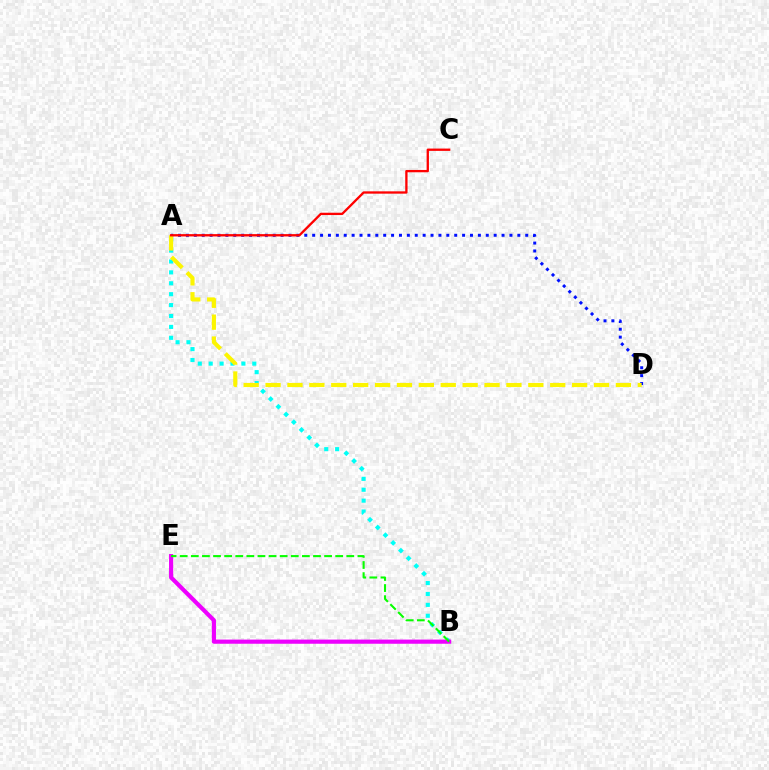{('A', 'B'): [{'color': '#00fff6', 'line_style': 'dotted', 'thickness': 2.96}], ('A', 'D'): [{'color': '#0010ff', 'line_style': 'dotted', 'thickness': 2.14}, {'color': '#fcf500', 'line_style': 'dashed', 'thickness': 2.97}], ('B', 'E'): [{'color': '#ee00ff', 'line_style': 'solid', 'thickness': 2.99}, {'color': '#08ff00', 'line_style': 'dashed', 'thickness': 1.51}], ('A', 'C'): [{'color': '#ff0000', 'line_style': 'solid', 'thickness': 1.67}]}